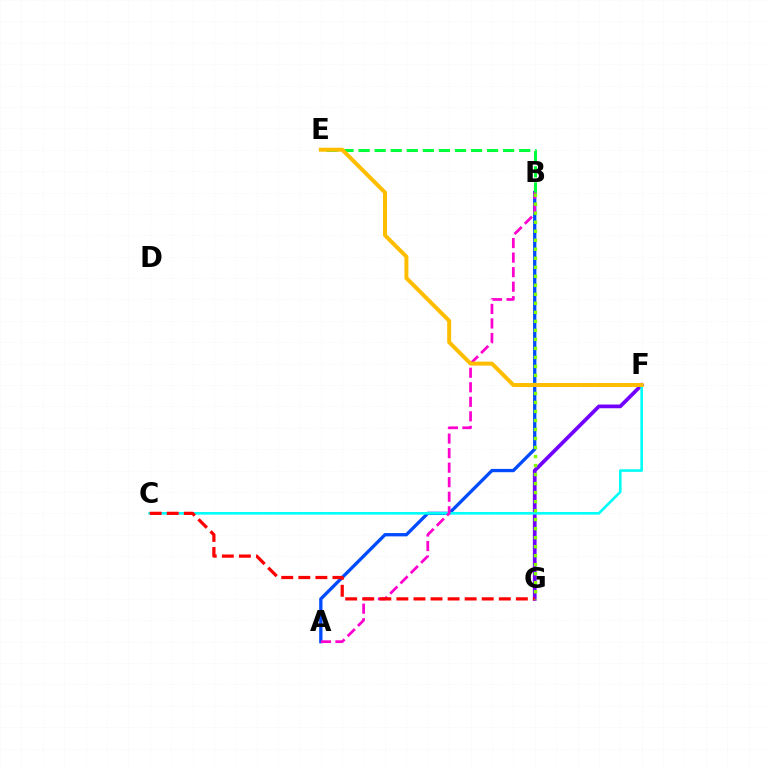{('A', 'B'): [{'color': '#004bff', 'line_style': 'solid', 'thickness': 2.38}, {'color': '#ff00cf', 'line_style': 'dashed', 'thickness': 1.98}], ('F', 'G'): [{'color': '#7200ff', 'line_style': 'solid', 'thickness': 2.68}], ('B', 'E'): [{'color': '#00ff39', 'line_style': 'dashed', 'thickness': 2.18}], ('C', 'F'): [{'color': '#00fff6', 'line_style': 'solid', 'thickness': 1.88}], ('C', 'G'): [{'color': '#ff0000', 'line_style': 'dashed', 'thickness': 2.32}], ('B', 'G'): [{'color': '#84ff00', 'line_style': 'dotted', 'thickness': 2.45}], ('E', 'F'): [{'color': '#ffbd00', 'line_style': 'solid', 'thickness': 2.86}]}